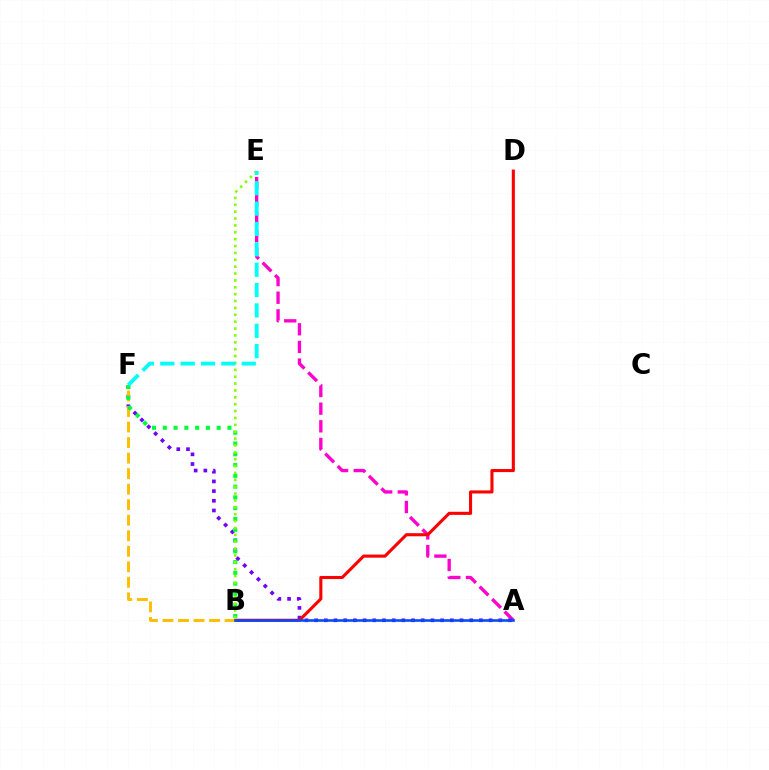{('A', 'E'): [{'color': '#ff00cf', 'line_style': 'dashed', 'thickness': 2.4}], ('A', 'F'): [{'color': '#7200ff', 'line_style': 'dotted', 'thickness': 2.63}], ('B', 'D'): [{'color': '#ff0000', 'line_style': 'solid', 'thickness': 2.22}], ('B', 'F'): [{'color': '#ffbd00', 'line_style': 'dashed', 'thickness': 2.11}, {'color': '#00ff39', 'line_style': 'dotted', 'thickness': 2.93}], ('B', 'E'): [{'color': '#84ff00', 'line_style': 'dotted', 'thickness': 1.87}], ('A', 'B'): [{'color': '#004bff', 'line_style': 'solid', 'thickness': 1.85}], ('E', 'F'): [{'color': '#00fff6', 'line_style': 'dashed', 'thickness': 2.77}]}